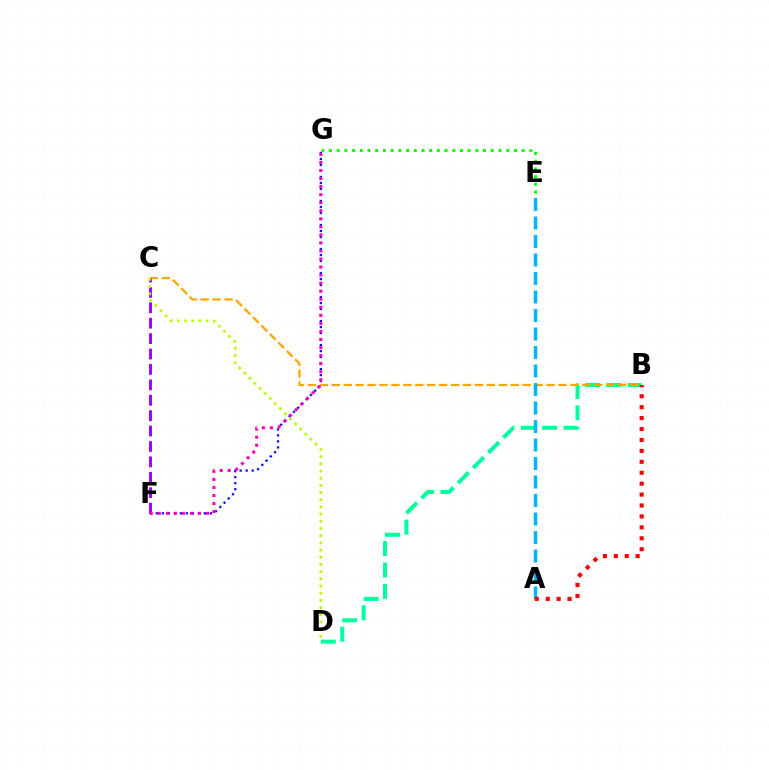{('B', 'D'): [{'color': '#00ff9d', 'line_style': 'dashed', 'thickness': 2.91}], ('F', 'G'): [{'color': '#0010ff', 'line_style': 'dotted', 'thickness': 1.63}, {'color': '#ff00bd', 'line_style': 'dotted', 'thickness': 2.19}], ('B', 'C'): [{'color': '#ffa500', 'line_style': 'dashed', 'thickness': 1.62}], ('A', 'E'): [{'color': '#00b5ff', 'line_style': 'dashed', 'thickness': 2.51}], ('E', 'G'): [{'color': '#08ff00', 'line_style': 'dotted', 'thickness': 2.09}], ('C', 'F'): [{'color': '#9b00ff', 'line_style': 'dashed', 'thickness': 2.09}], ('A', 'B'): [{'color': '#ff0000', 'line_style': 'dotted', 'thickness': 2.97}], ('C', 'D'): [{'color': '#b3ff00', 'line_style': 'dotted', 'thickness': 1.95}]}